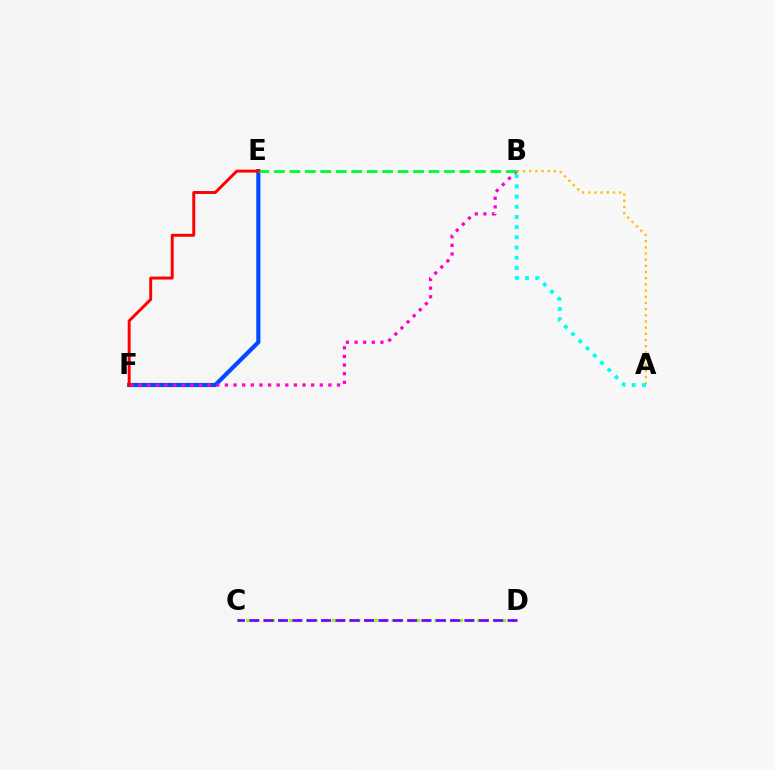{('E', 'F'): [{'color': '#004bff', 'line_style': 'solid', 'thickness': 2.98}, {'color': '#ff0000', 'line_style': 'solid', 'thickness': 2.11}], ('A', 'B'): [{'color': '#ffbd00', 'line_style': 'dotted', 'thickness': 1.68}, {'color': '#00fff6', 'line_style': 'dotted', 'thickness': 2.77}], ('B', 'F'): [{'color': '#ff00cf', 'line_style': 'dotted', 'thickness': 2.34}], ('C', 'D'): [{'color': '#84ff00', 'line_style': 'dotted', 'thickness': 2.32}, {'color': '#7200ff', 'line_style': 'dashed', 'thickness': 1.95}], ('B', 'E'): [{'color': '#00ff39', 'line_style': 'dashed', 'thickness': 2.1}]}